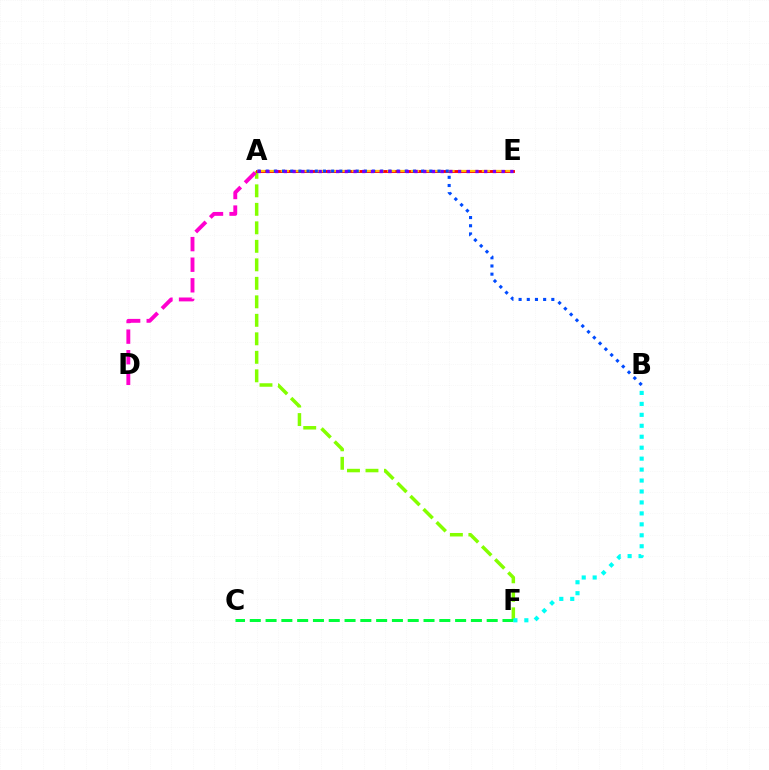{('A', 'F'): [{'color': '#84ff00', 'line_style': 'dashed', 'thickness': 2.51}], ('A', 'D'): [{'color': '#ff00cf', 'line_style': 'dashed', 'thickness': 2.8}], ('C', 'F'): [{'color': '#00ff39', 'line_style': 'dashed', 'thickness': 2.15}], ('A', 'E'): [{'color': '#ff0000', 'line_style': 'solid', 'thickness': 2.05}, {'color': '#ffbd00', 'line_style': 'dashed', 'thickness': 1.61}, {'color': '#7200ff', 'line_style': 'dotted', 'thickness': 2.37}], ('A', 'B'): [{'color': '#004bff', 'line_style': 'dotted', 'thickness': 2.22}], ('B', 'F'): [{'color': '#00fff6', 'line_style': 'dotted', 'thickness': 2.98}]}